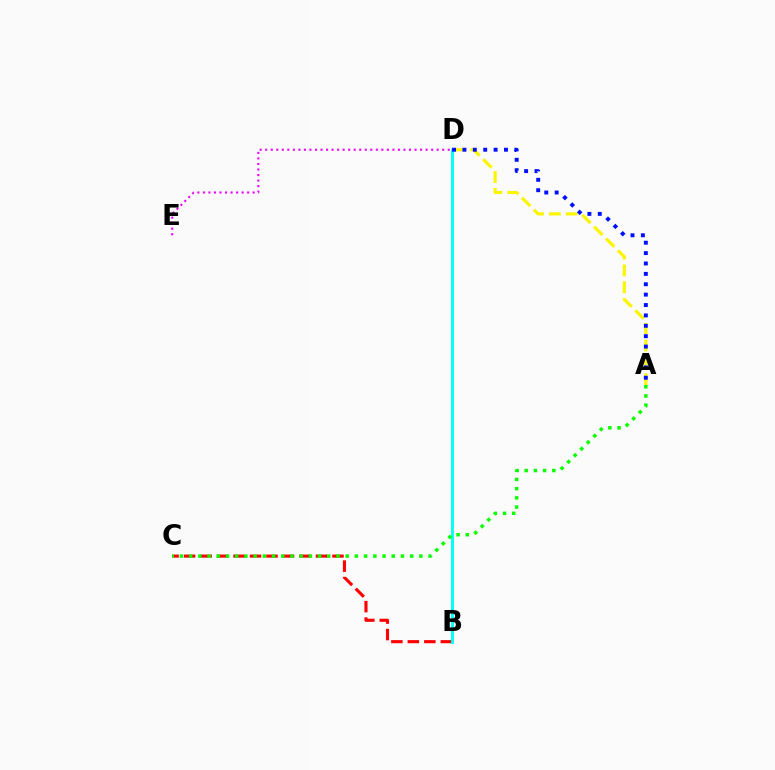{('B', 'C'): [{'color': '#ff0000', 'line_style': 'dashed', 'thickness': 2.24}], ('B', 'D'): [{'color': '#00fff6', 'line_style': 'solid', 'thickness': 2.06}], ('A', 'D'): [{'color': '#fcf500', 'line_style': 'dashed', 'thickness': 2.28}, {'color': '#0010ff', 'line_style': 'dotted', 'thickness': 2.82}], ('D', 'E'): [{'color': '#ee00ff', 'line_style': 'dotted', 'thickness': 1.5}], ('A', 'C'): [{'color': '#08ff00', 'line_style': 'dotted', 'thickness': 2.5}]}